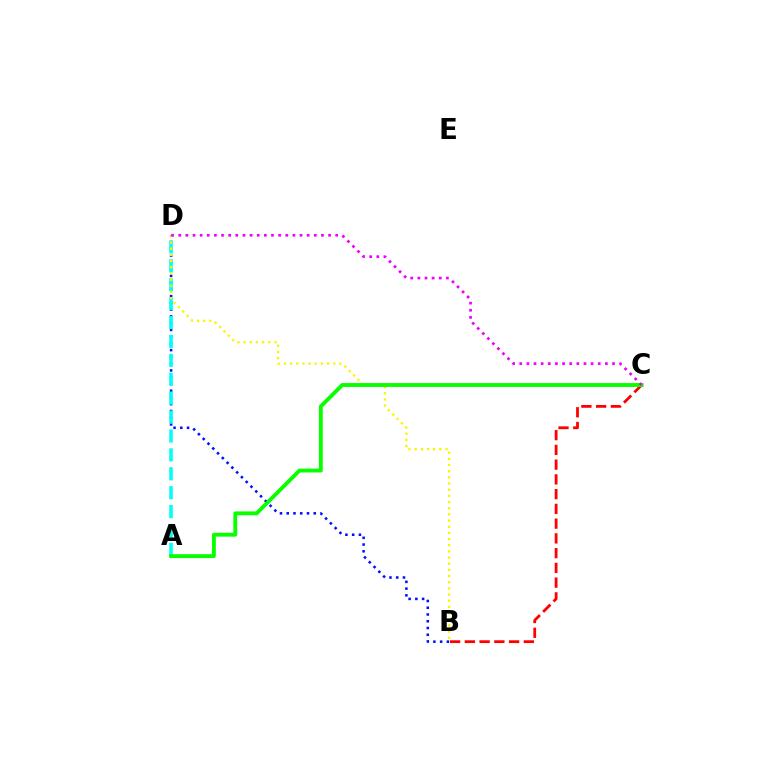{('B', 'D'): [{'color': '#0010ff', 'line_style': 'dotted', 'thickness': 1.84}, {'color': '#fcf500', 'line_style': 'dotted', 'thickness': 1.68}], ('B', 'C'): [{'color': '#ff0000', 'line_style': 'dashed', 'thickness': 2.0}], ('A', 'D'): [{'color': '#00fff6', 'line_style': 'dashed', 'thickness': 2.57}], ('A', 'C'): [{'color': '#08ff00', 'line_style': 'solid', 'thickness': 2.78}], ('C', 'D'): [{'color': '#ee00ff', 'line_style': 'dotted', 'thickness': 1.94}]}